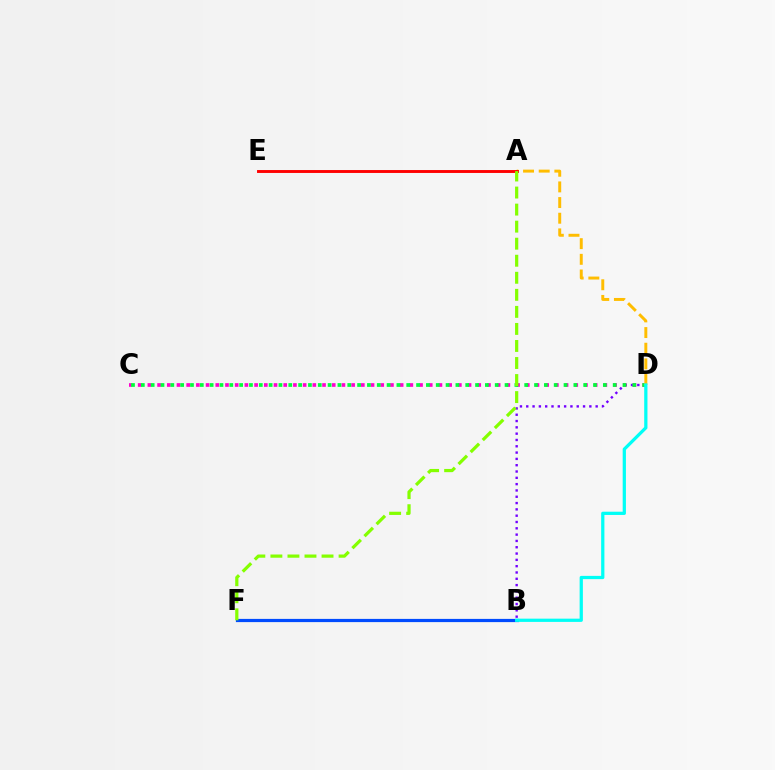{('B', 'D'): [{'color': '#7200ff', 'line_style': 'dotted', 'thickness': 1.71}, {'color': '#00fff6', 'line_style': 'solid', 'thickness': 2.34}], ('C', 'D'): [{'color': '#ff00cf', 'line_style': 'dotted', 'thickness': 2.64}, {'color': '#00ff39', 'line_style': 'dotted', 'thickness': 2.67}], ('B', 'F'): [{'color': '#004bff', 'line_style': 'solid', 'thickness': 2.31}], ('A', 'D'): [{'color': '#ffbd00', 'line_style': 'dashed', 'thickness': 2.13}], ('A', 'E'): [{'color': '#ff0000', 'line_style': 'solid', 'thickness': 2.09}], ('A', 'F'): [{'color': '#84ff00', 'line_style': 'dashed', 'thickness': 2.32}]}